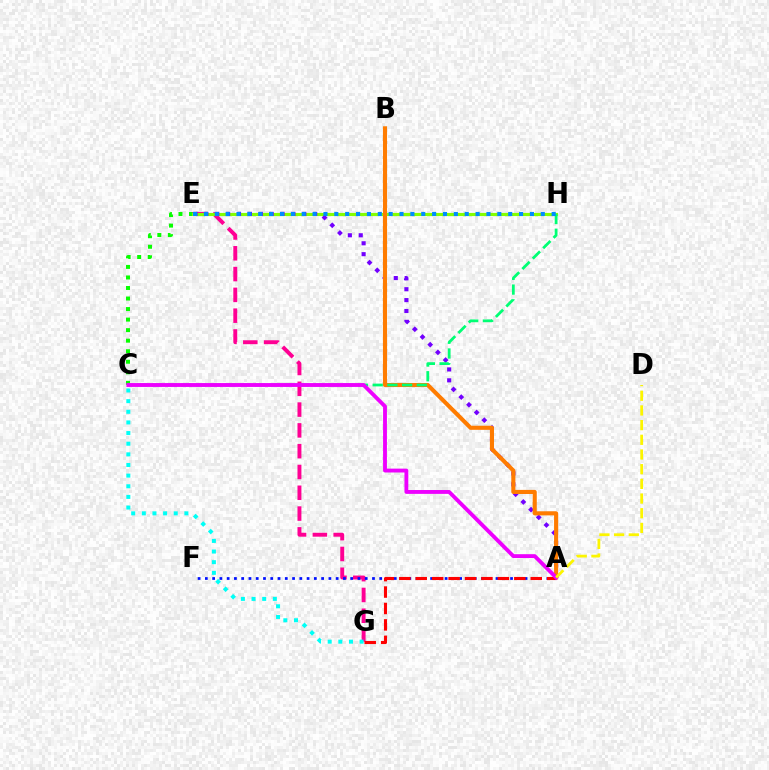{('C', 'E'): [{'color': '#08ff00', 'line_style': 'dotted', 'thickness': 2.86}], ('E', 'G'): [{'color': '#ff0094', 'line_style': 'dashed', 'thickness': 2.82}], ('A', 'F'): [{'color': '#0010ff', 'line_style': 'dotted', 'thickness': 1.97}], ('E', 'H'): [{'color': '#84ff00', 'line_style': 'solid', 'thickness': 2.27}, {'color': '#008cff', 'line_style': 'dotted', 'thickness': 2.95}], ('A', 'E'): [{'color': '#7200ff', 'line_style': 'dotted', 'thickness': 2.96}], ('A', 'B'): [{'color': '#ff7c00', 'line_style': 'solid', 'thickness': 2.95}], ('C', 'H'): [{'color': '#00ff74', 'line_style': 'dashed', 'thickness': 2.0}], ('A', 'G'): [{'color': '#ff0000', 'line_style': 'dashed', 'thickness': 2.23}], ('A', 'C'): [{'color': '#ee00ff', 'line_style': 'solid', 'thickness': 2.78}], ('C', 'G'): [{'color': '#00fff6', 'line_style': 'dotted', 'thickness': 2.89}], ('A', 'D'): [{'color': '#fcf500', 'line_style': 'dashed', 'thickness': 1.99}]}